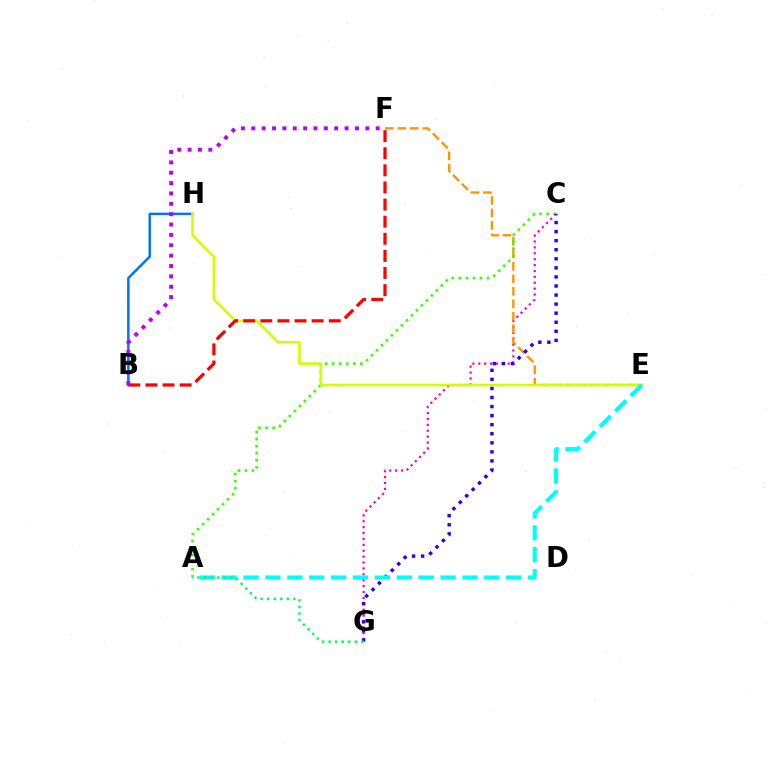{('C', 'G'): [{'color': '#ff00ac', 'line_style': 'dotted', 'thickness': 1.6}, {'color': '#2500ff', 'line_style': 'dotted', 'thickness': 2.46}], ('E', 'F'): [{'color': '#ff9400', 'line_style': 'dashed', 'thickness': 1.69}], ('B', 'H'): [{'color': '#0074ff', 'line_style': 'solid', 'thickness': 1.78}], ('A', 'C'): [{'color': '#3dff00', 'line_style': 'dotted', 'thickness': 1.92}], ('E', 'H'): [{'color': '#d1ff00', 'line_style': 'solid', 'thickness': 1.89}], ('B', 'F'): [{'color': '#ff0000', 'line_style': 'dashed', 'thickness': 2.32}, {'color': '#b900ff', 'line_style': 'dotted', 'thickness': 2.82}], ('A', 'E'): [{'color': '#00fff6', 'line_style': 'dashed', 'thickness': 2.97}], ('A', 'G'): [{'color': '#00ff5c', 'line_style': 'dotted', 'thickness': 1.78}]}